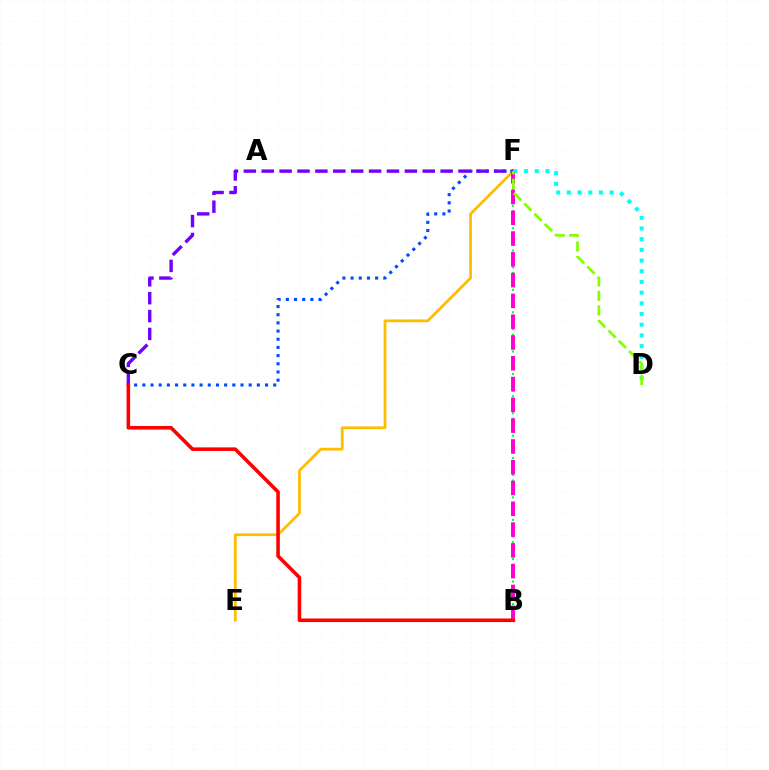{('E', 'F'): [{'color': '#ffbd00', 'line_style': 'solid', 'thickness': 1.99}], ('C', 'F'): [{'color': '#004bff', 'line_style': 'dotted', 'thickness': 2.22}, {'color': '#7200ff', 'line_style': 'dashed', 'thickness': 2.43}], ('B', 'F'): [{'color': '#00ff39', 'line_style': 'dotted', 'thickness': 1.52}, {'color': '#ff00cf', 'line_style': 'dashed', 'thickness': 2.82}], ('D', 'F'): [{'color': '#00fff6', 'line_style': 'dotted', 'thickness': 2.91}, {'color': '#84ff00', 'line_style': 'dashed', 'thickness': 1.98}], ('B', 'C'): [{'color': '#ff0000', 'line_style': 'solid', 'thickness': 2.58}]}